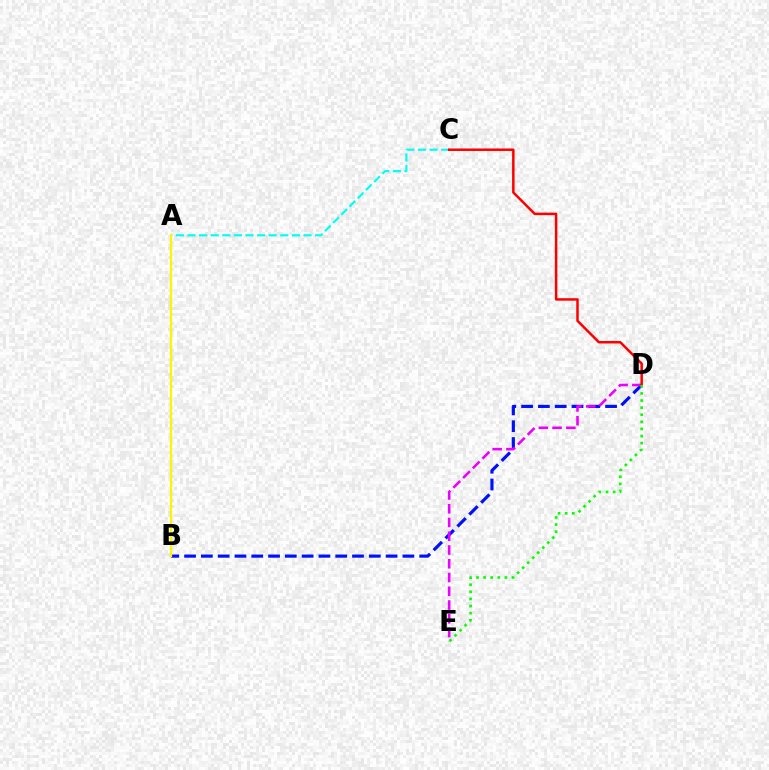{('B', 'D'): [{'color': '#0010ff', 'line_style': 'dashed', 'thickness': 2.28}], ('A', 'C'): [{'color': '#00fff6', 'line_style': 'dashed', 'thickness': 1.58}], ('A', 'B'): [{'color': '#fcf500', 'line_style': 'solid', 'thickness': 1.64}], ('D', 'E'): [{'color': '#ee00ff', 'line_style': 'dashed', 'thickness': 1.87}, {'color': '#08ff00', 'line_style': 'dotted', 'thickness': 1.93}], ('C', 'D'): [{'color': '#ff0000', 'line_style': 'solid', 'thickness': 1.8}]}